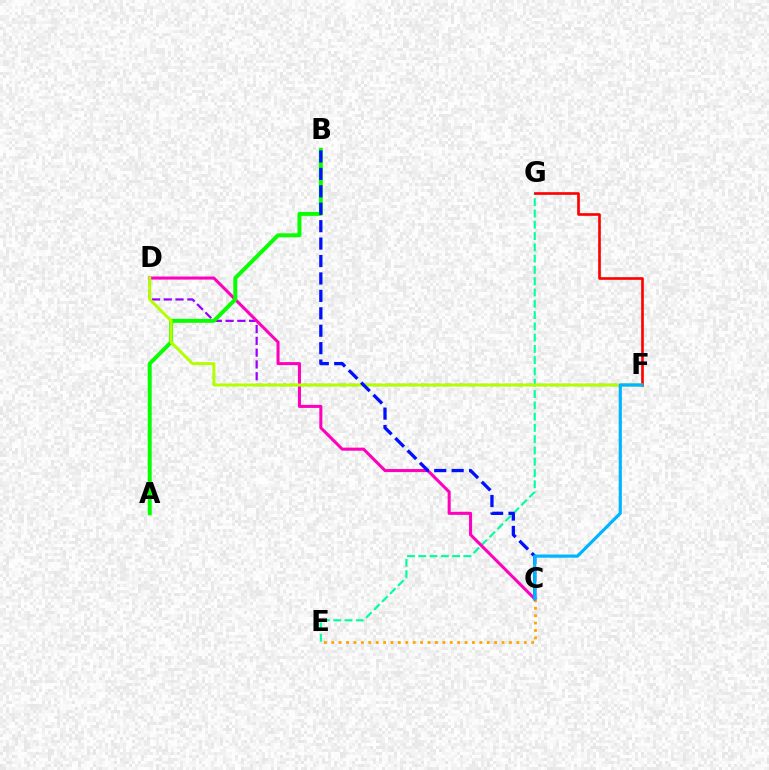{('E', 'G'): [{'color': '#00ff9d', 'line_style': 'dashed', 'thickness': 1.53}], ('D', 'F'): [{'color': '#9b00ff', 'line_style': 'dashed', 'thickness': 1.6}, {'color': '#b3ff00', 'line_style': 'solid', 'thickness': 2.16}], ('C', 'E'): [{'color': '#ffa500', 'line_style': 'dotted', 'thickness': 2.01}], ('F', 'G'): [{'color': '#ff0000', 'line_style': 'solid', 'thickness': 1.9}], ('C', 'D'): [{'color': '#ff00bd', 'line_style': 'solid', 'thickness': 2.2}], ('A', 'B'): [{'color': '#08ff00', 'line_style': 'solid', 'thickness': 2.84}], ('B', 'C'): [{'color': '#0010ff', 'line_style': 'dashed', 'thickness': 2.37}], ('C', 'F'): [{'color': '#00b5ff', 'line_style': 'solid', 'thickness': 2.29}]}